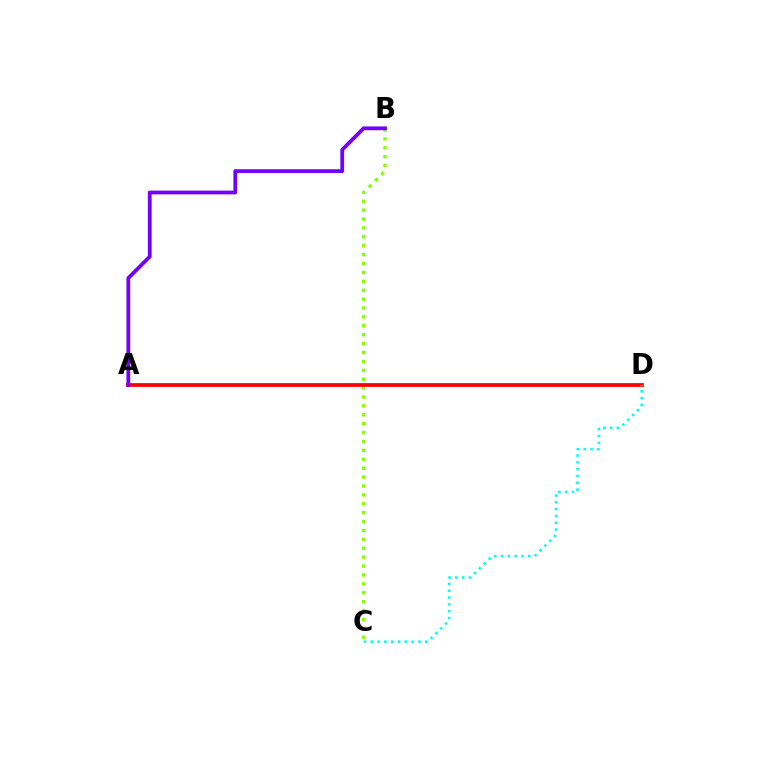{('B', 'C'): [{'color': '#84ff00', 'line_style': 'dotted', 'thickness': 2.42}], ('A', 'D'): [{'color': '#ff0000', 'line_style': 'solid', 'thickness': 2.7}], ('A', 'B'): [{'color': '#7200ff', 'line_style': 'solid', 'thickness': 2.72}], ('C', 'D'): [{'color': '#00fff6', 'line_style': 'dotted', 'thickness': 1.85}]}